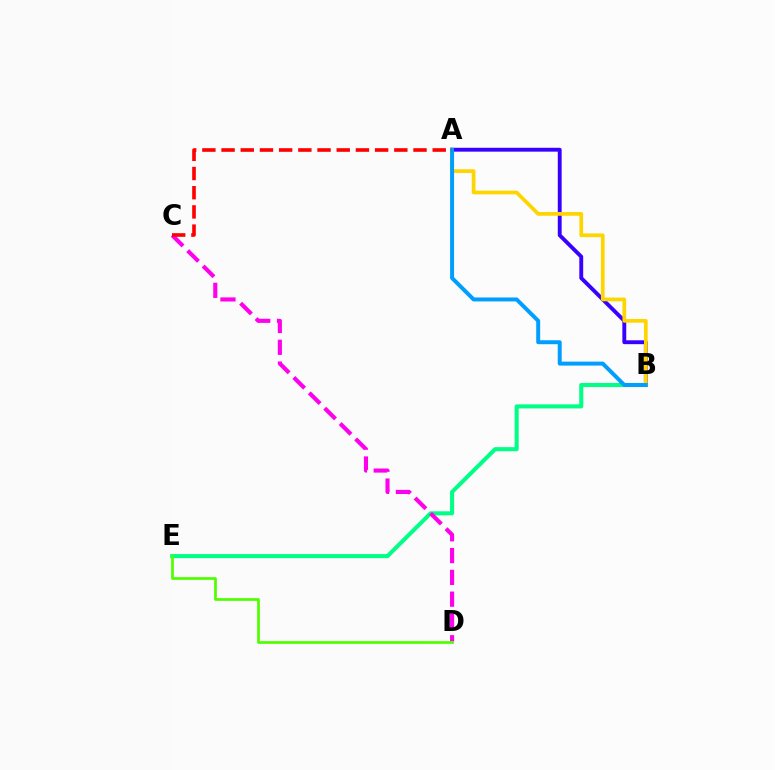{('A', 'B'): [{'color': '#3700ff', 'line_style': 'solid', 'thickness': 2.79}, {'color': '#ffd500', 'line_style': 'solid', 'thickness': 2.67}, {'color': '#009eff', 'line_style': 'solid', 'thickness': 2.85}], ('B', 'E'): [{'color': '#00ff86', 'line_style': 'solid', 'thickness': 2.92}], ('C', 'D'): [{'color': '#ff00ed', 'line_style': 'dashed', 'thickness': 2.96}], ('D', 'E'): [{'color': '#4fff00', 'line_style': 'solid', 'thickness': 1.95}], ('A', 'C'): [{'color': '#ff0000', 'line_style': 'dashed', 'thickness': 2.61}]}